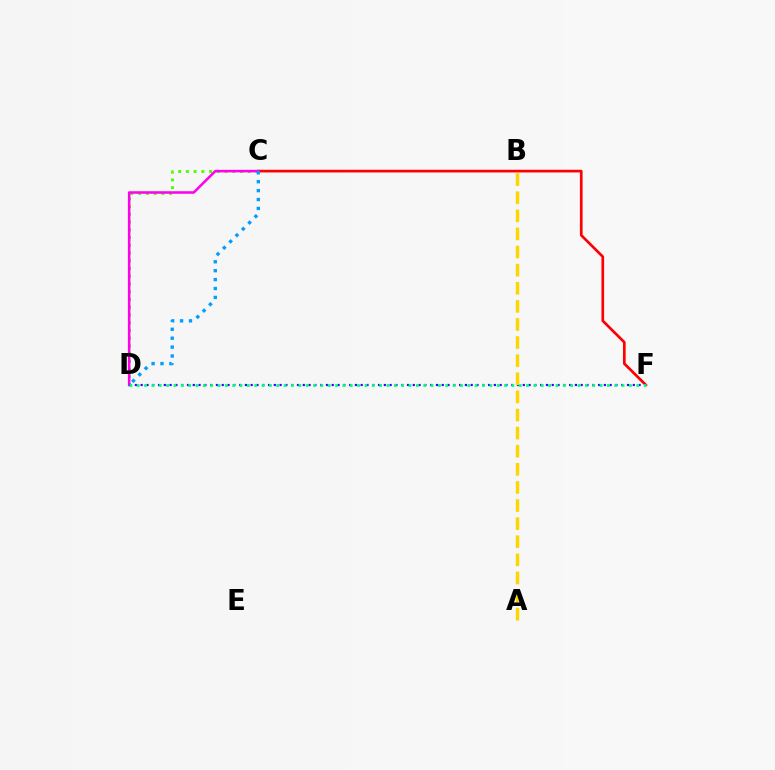{('C', 'F'): [{'color': '#ff0000', 'line_style': 'solid', 'thickness': 1.94}], ('C', 'D'): [{'color': '#4fff00', 'line_style': 'dotted', 'thickness': 2.1}, {'color': '#ff00ed', 'line_style': 'solid', 'thickness': 1.82}, {'color': '#009eff', 'line_style': 'dotted', 'thickness': 2.42}], ('D', 'F'): [{'color': '#3700ff', 'line_style': 'dotted', 'thickness': 1.57}, {'color': '#00ff86', 'line_style': 'dotted', 'thickness': 2.0}], ('A', 'B'): [{'color': '#ffd500', 'line_style': 'dashed', 'thickness': 2.46}]}